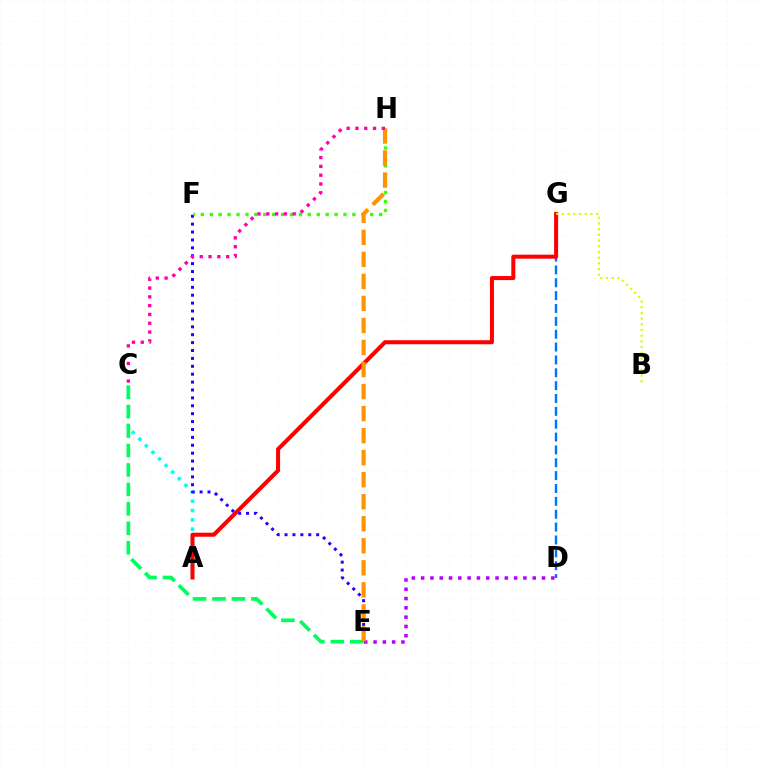{('D', 'G'): [{'color': '#0074ff', 'line_style': 'dashed', 'thickness': 1.75}], ('D', 'E'): [{'color': '#b900ff', 'line_style': 'dotted', 'thickness': 2.53}], ('A', 'C'): [{'color': '#00fff6', 'line_style': 'dotted', 'thickness': 2.53}], ('A', 'G'): [{'color': '#ff0000', 'line_style': 'solid', 'thickness': 2.9}], ('E', 'F'): [{'color': '#2500ff', 'line_style': 'dotted', 'thickness': 2.15}], ('F', 'H'): [{'color': '#3dff00', 'line_style': 'dotted', 'thickness': 2.42}], ('C', 'E'): [{'color': '#00ff5c', 'line_style': 'dashed', 'thickness': 2.64}], ('B', 'G'): [{'color': '#d1ff00', 'line_style': 'dotted', 'thickness': 1.55}], ('E', 'H'): [{'color': '#ff9400', 'line_style': 'dashed', 'thickness': 2.99}], ('C', 'H'): [{'color': '#ff00ac', 'line_style': 'dotted', 'thickness': 2.39}]}